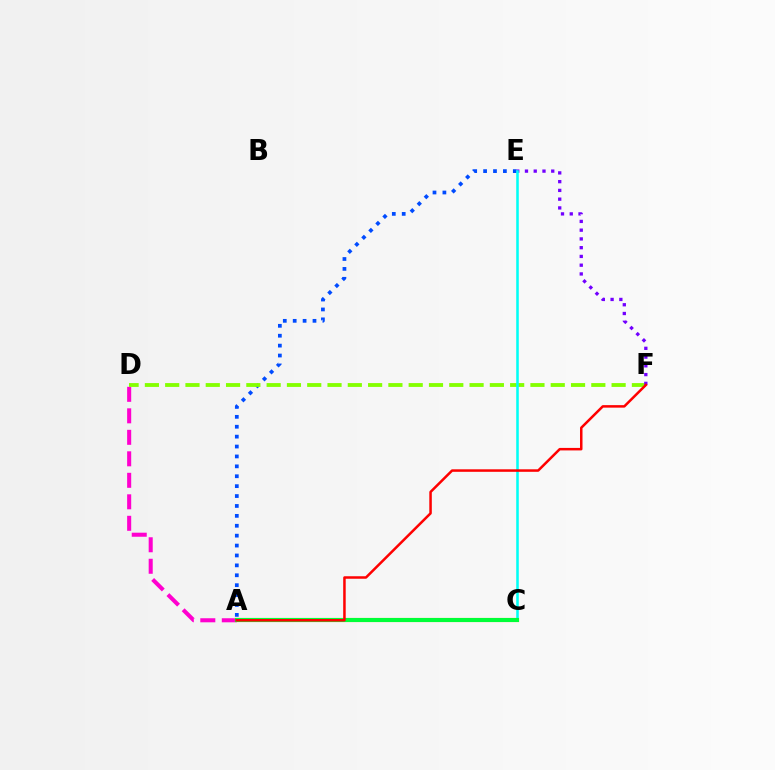{('A', 'E'): [{'color': '#004bff', 'line_style': 'dotted', 'thickness': 2.69}], ('A', 'D'): [{'color': '#ff00cf', 'line_style': 'dashed', 'thickness': 2.92}], ('D', 'F'): [{'color': '#84ff00', 'line_style': 'dashed', 'thickness': 2.76}], ('E', 'F'): [{'color': '#7200ff', 'line_style': 'dotted', 'thickness': 2.38}], ('A', 'C'): [{'color': '#ffbd00', 'line_style': 'solid', 'thickness': 2.96}, {'color': '#00ff39', 'line_style': 'solid', 'thickness': 2.94}], ('C', 'E'): [{'color': '#00fff6', 'line_style': 'solid', 'thickness': 1.84}], ('A', 'F'): [{'color': '#ff0000', 'line_style': 'solid', 'thickness': 1.81}]}